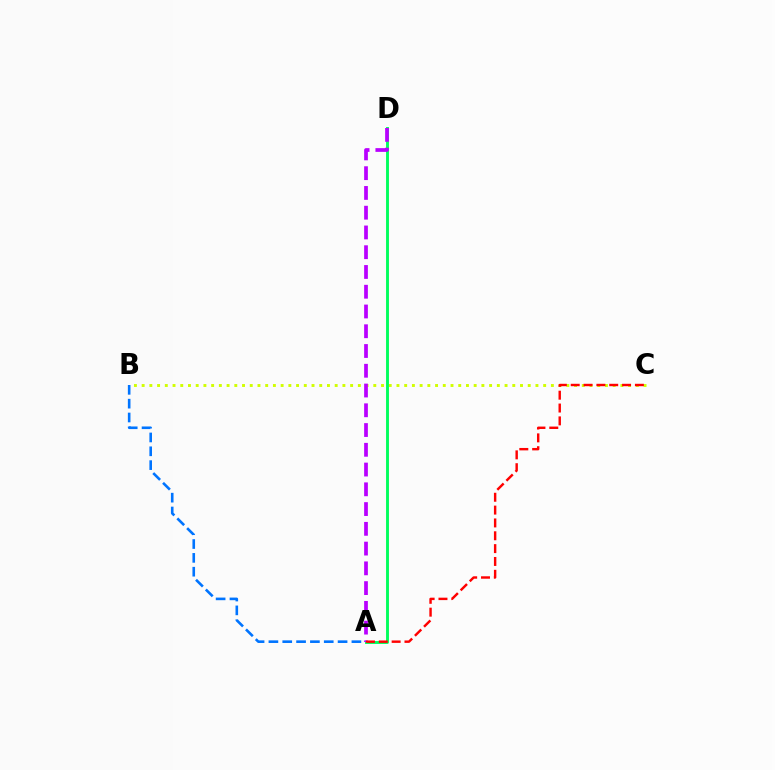{('A', 'B'): [{'color': '#0074ff', 'line_style': 'dashed', 'thickness': 1.88}], ('B', 'C'): [{'color': '#d1ff00', 'line_style': 'dotted', 'thickness': 2.1}], ('A', 'D'): [{'color': '#00ff5c', 'line_style': 'solid', 'thickness': 2.08}, {'color': '#b900ff', 'line_style': 'dashed', 'thickness': 2.68}], ('A', 'C'): [{'color': '#ff0000', 'line_style': 'dashed', 'thickness': 1.74}]}